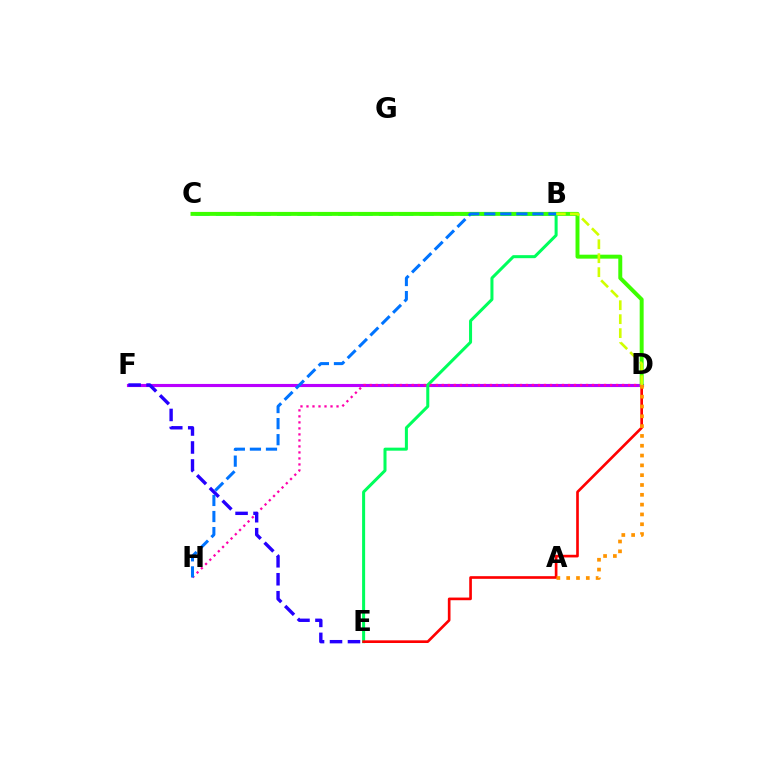{('B', 'C'): [{'color': '#00fff6', 'line_style': 'dashed', 'thickness': 2.77}], ('D', 'F'): [{'color': '#b900ff', 'line_style': 'solid', 'thickness': 2.25}], ('C', 'D'): [{'color': '#3dff00', 'line_style': 'solid', 'thickness': 2.85}], ('B', 'E'): [{'color': '#00ff5c', 'line_style': 'solid', 'thickness': 2.18}], ('D', 'E'): [{'color': '#ff0000', 'line_style': 'solid', 'thickness': 1.91}], ('D', 'H'): [{'color': '#ff00ac', 'line_style': 'dotted', 'thickness': 1.63}], ('E', 'F'): [{'color': '#2500ff', 'line_style': 'dashed', 'thickness': 2.44}], ('B', 'D'): [{'color': '#d1ff00', 'line_style': 'dashed', 'thickness': 1.9}], ('B', 'H'): [{'color': '#0074ff', 'line_style': 'dashed', 'thickness': 2.18}], ('A', 'D'): [{'color': '#ff9400', 'line_style': 'dotted', 'thickness': 2.67}]}